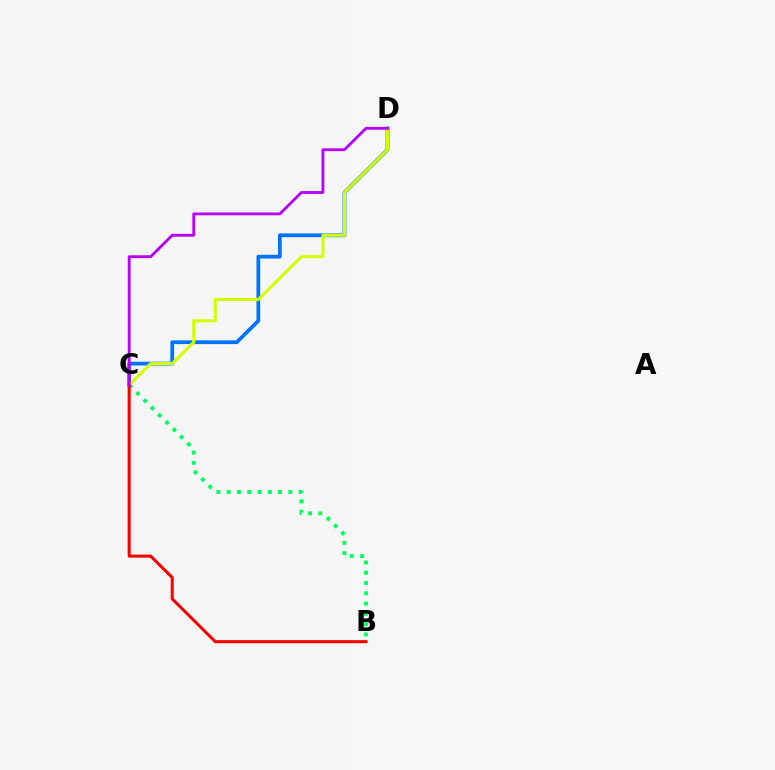{('C', 'D'): [{'color': '#0074ff', 'line_style': 'solid', 'thickness': 2.71}, {'color': '#d1ff00', 'line_style': 'solid', 'thickness': 2.22}, {'color': '#b900ff', 'line_style': 'solid', 'thickness': 2.04}], ('B', 'C'): [{'color': '#00ff5c', 'line_style': 'dotted', 'thickness': 2.79}, {'color': '#ff0000', 'line_style': 'solid', 'thickness': 2.2}]}